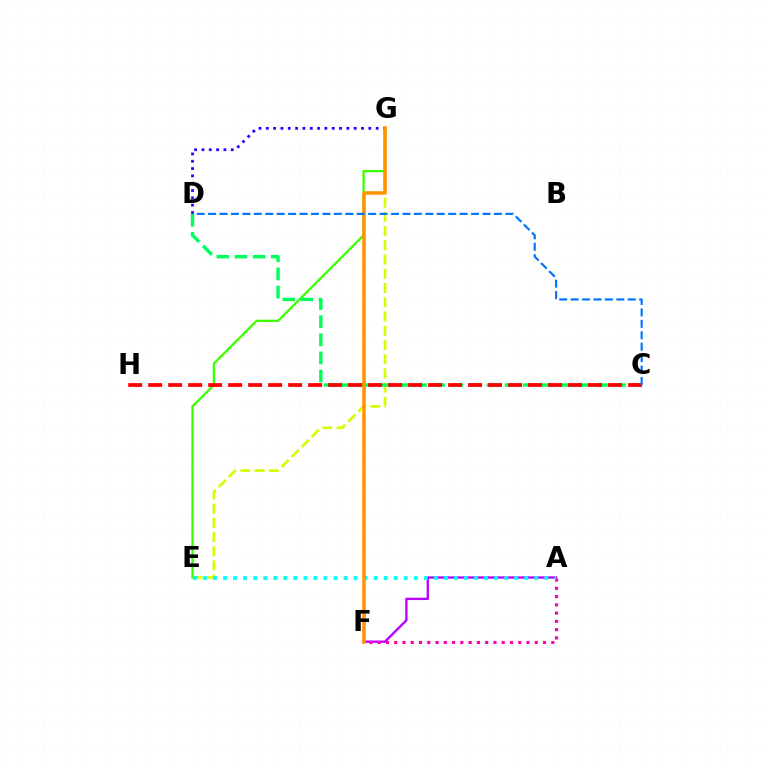{('E', 'G'): [{'color': '#d1ff00', 'line_style': 'dashed', 'thickness': 1.93}, {'color': '#3dff00', 'line_style': 'solid', 'thickness': 1.66}], ('A', 'F'): [{'color': '#b900ff', 'line_style': 'solid', 'thickness': 1.68}, {'color': '#ff00ac', 'line_style': 'dotted', 'thickness': 2.25}], ('A', 'E'): [{'color': '#00fff6', 'line_style': 'dotted', 'thickness': 2.73}], ('C', 'D'): [{'color': '#00ff5c', 'line_style': 'dashed', 'thickness': 2.46}, {'color': '#0074ff', 'line_style': 'dashed', 'thickness': 1.55}], ('C', 'H'): [{'color': '#ff0000', 'line_style': 'dashed', 'thickness': 2.72}], ('D', 'G'): [{'color': '#2500ff', 'line_style': 'dotted', 'thickness': 1.99}], ('F', 'G'): [{'color': '#ff9400', 'line_style': 'solid', 'thickness': 2.57}]}